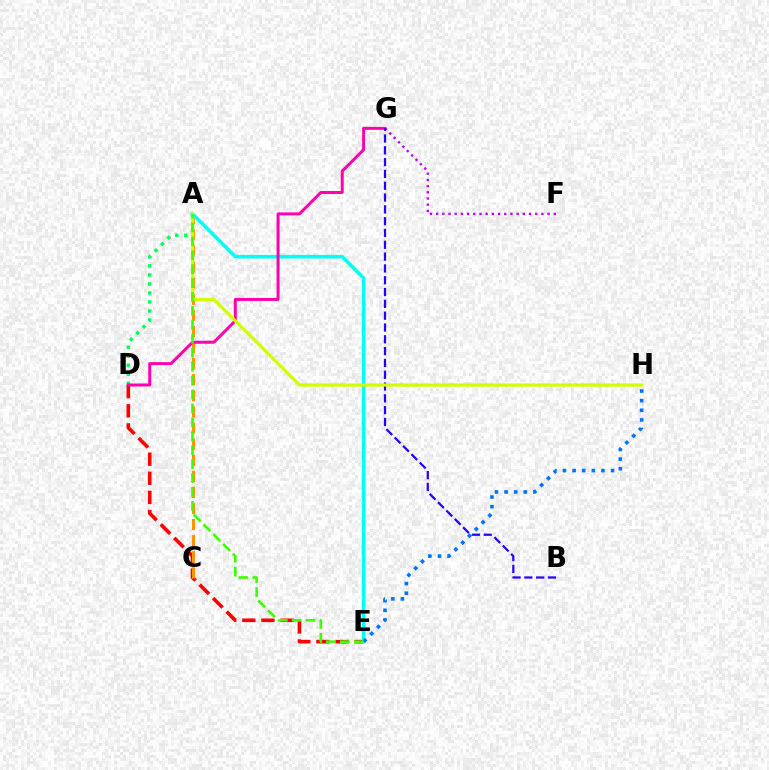{('D', 'E'): [{'color': '#ff0000', 'line_style': 'dashed', 'thickness': 2.59}], ('A', 'D'): [{'color': '#00ff5c', 'line_style': 'dotted', 'thickness': 2.45}], ('A', 'C'): [{'color': '#ff9400', 'line_style': 'dashed', 'thickness': 2.19}], ('A', 'E'): [{'color': '#00fff6', 'line_style': 'solid', 'thickness': 2.57}, {'color': '#3dff00', 'line_style': 'dashed', 'thickness': 1.89}], ('E', 'H'): [{'color': '#0074ff', 'line_style': 'dotted', 'thickness': 2.61}], ('D', 'G'): [{'color': '#ff00ac', 'line_style': 'solid', 'thickness': 2.14}], ('F', 'G'): [{'color': '#b900ff', 'line_style': 'dotted', 'thickness': 1.68}], ('B', 'G'): [{'color': '#2500ff', 'line_style': 'dashed', 'thickness': 1.6}], ('A', 'H'): [{'color': '#d1ff00', 'line_style': 'solid', 'thickness': 2.31}]}